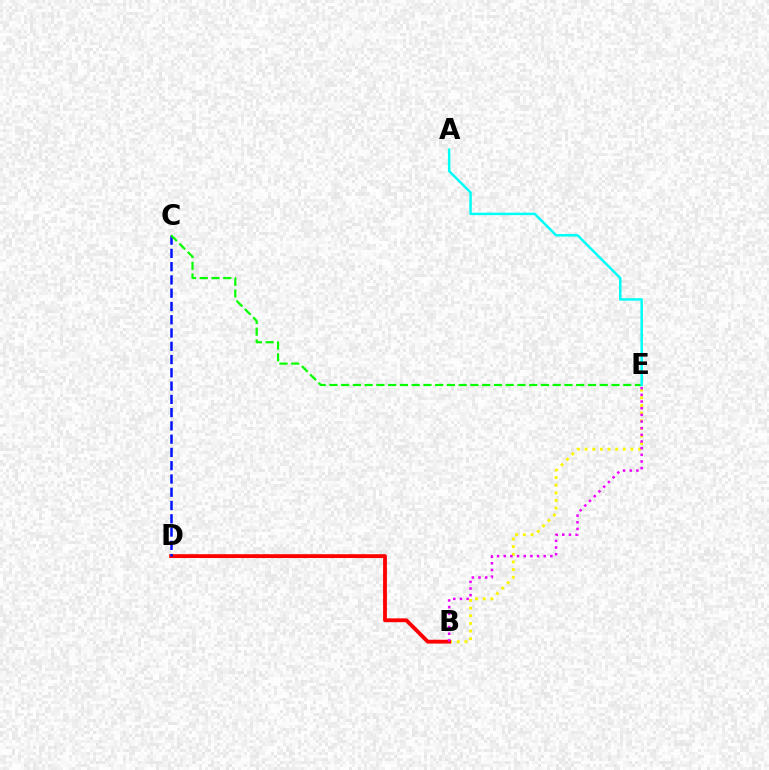{('B', 'E'): [{'color': '#fcf500', 'line_style': 'dotted', 'thickness': 2.08}, {'color': '#ee00ff', 'line_style': 'dotted', 'thickness': 1.81}], ('B', 'D'): [{'color': '#ff0000', 'line_style': 'solid', 'thickness': 2.76}], ('C', 'D'): [{'color': '#0010ff', 'line_style': 'dashed', 'thickness': 1.8}], ('C', 'E'): [{'color': '#08ff00', 'line_style': 'dashed', 'thickness': 1.6}], ('A', 'E'): [{'color': '#00fff6', 'line_style': 'solid', 'thickness': 1.79}]}